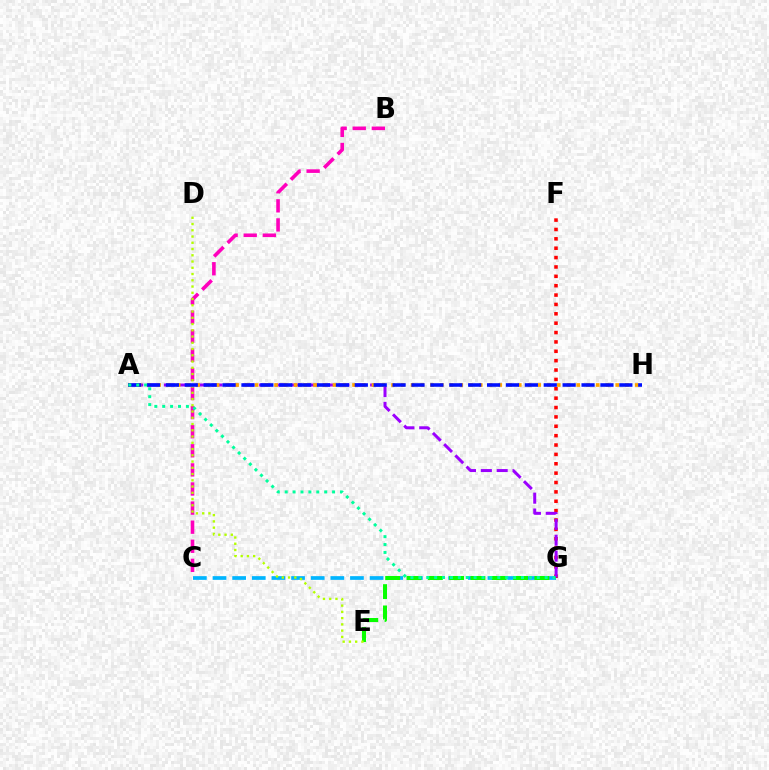{('C', 'G'): [{'color': '#00b5ff', 'line_style': 'dashed', 'thickness': 2.67}], ('B', 'C'): [{'color': '#ff00bd', 'line_style': 'dashed', 'thickness': 2.59}], ('F', 'G'): [{'color': '#ff0000', 'line_style': 'dotted', 'thickness': 2.55}], ('E', 'G'): [{'color': '#08ff00', 'line_style': 'dashed', 'thickness': 2.9}], ('A', 'G'): [{'color': '#9b00ff', 'line_style': 'dashed', 'thickness': 2.16}, {'color': '#00ff9d', 'line_style': 'dotted', 'thickness': 2.15}], ('A', 'H'): [{'color': '#ffa500', 'line_style': 'dotted', 'thickness': 2.65}, {'color': '#0010ff', 'line_style': 'dashed', 'thickness': 2.57}], ('D', 'E'): [{'color': '#b3ff00', 'line_style': 'dotted', 'thickness': 1.7}]}